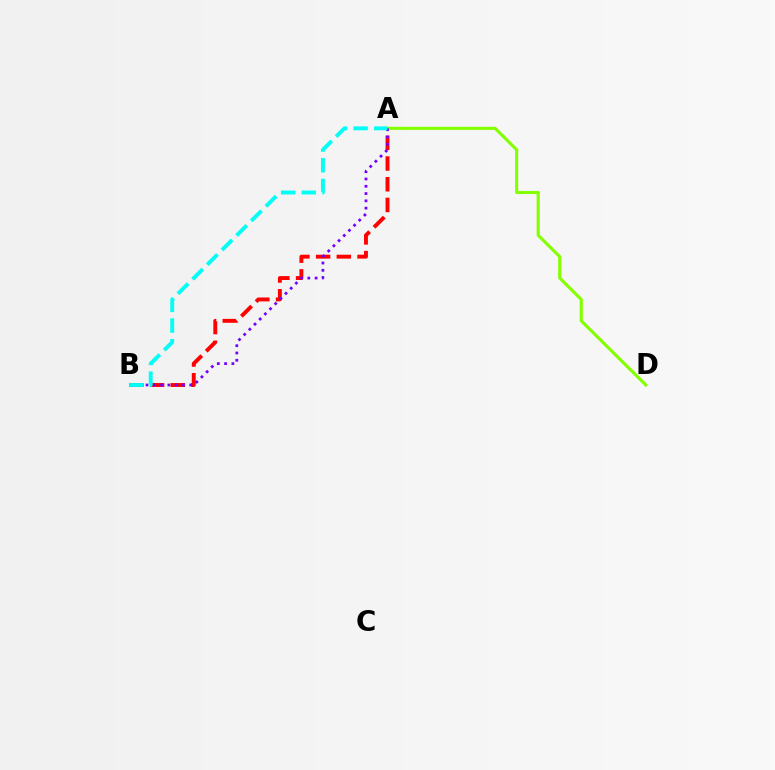{('A', 'B'): [{'color': '#ff0000', 'line_style': 'dashed', 'thickness': 2.81}, {'color': '#7200ff', 'line_style': 'dotted', 'thickness': 1.98}, {'color': '#00fff6', 'line_style': 'dashed', 'thickness': 2.81}], ('A', 'D'): [{'color': '#84ff00', 'line_style': 'solid', 'thickness': 2.23}]}